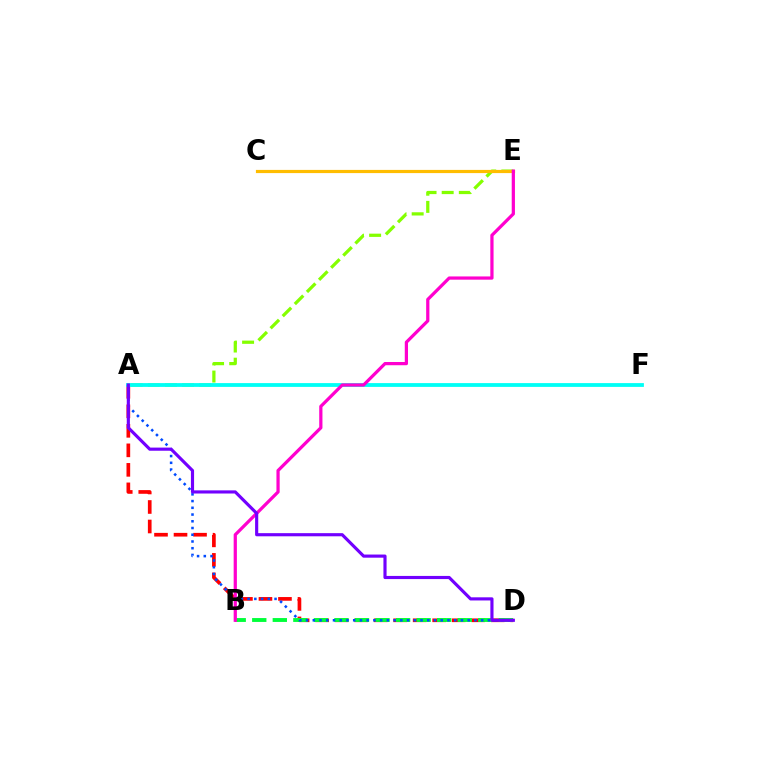{('A', 'D'): [{'color': '#ff0000', 'line_style': 'dashed', 'thickness': 2.65}, {'color': '#004bff', 'line_style': 'dotted', 'thickness': 1.83}, {'color': '#7200ff', 'line_style': 'solid', 'thickness': 2.27}], ('B', 'D'): [{'color': '#00ff39', 'line_style': 'dashed', 'thickness': 2.79}], ('A', 'E'): [{'color': '#84ff00', 'line_style': 'dashed', 'thickness': 2.33}], ('A', 'F'): [{'color': '#00fff6', 'line_style': 'solid', 'thickness': 2.73}], ('C', 'E'): [{'color': '#ffbd00', 'line_style': 'solid', 'thickness': 2.3}], ('B', 'E'): [{'color': '#ff00cf', 'line_style': 'solid', 'thickness': 2.33}]}